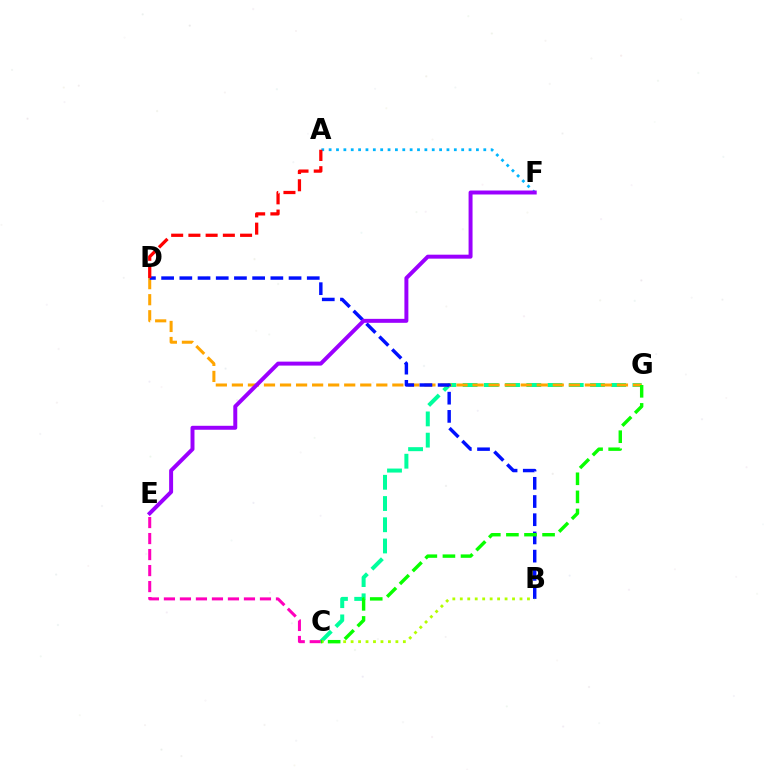{('C', 'G'): [{'color': '#00ff9d', 'line_style': 'dashed', 'thickness': 2.88}, {'color': '#08ff00', 'line_style': 'dashed', 'thickness': 2.46}], ('C', 'E'): [{'color': '#ff00bd', 'line_style': 'dashed', 'thickness': 2.17}], ('D', 'G'): [{'color': '#ffa500', 'line_style': 'dashed', 'thickness': 2.18}], ('A', 'F'): [{'color': '#00b5ff', 'line_style': 'dotted', 'thickness': 2.0}], ('B', 'D'): [{'color': '#0010ff', 'line_style': 'dashed', 'thickness': 2.47}], ('B', 'C'): [{'color': '#b3ff00', 'line_style': 'dotted', 'thickness': 2.03}], ('E', 'F'): [{'color': '#9b00ff', 'line_style': 'solid', 'thickness': 2.85}], ('A', 'D'): [{'color': '#ff0000', 'line_style': 'dashed', 'thickness': 2.34}]}